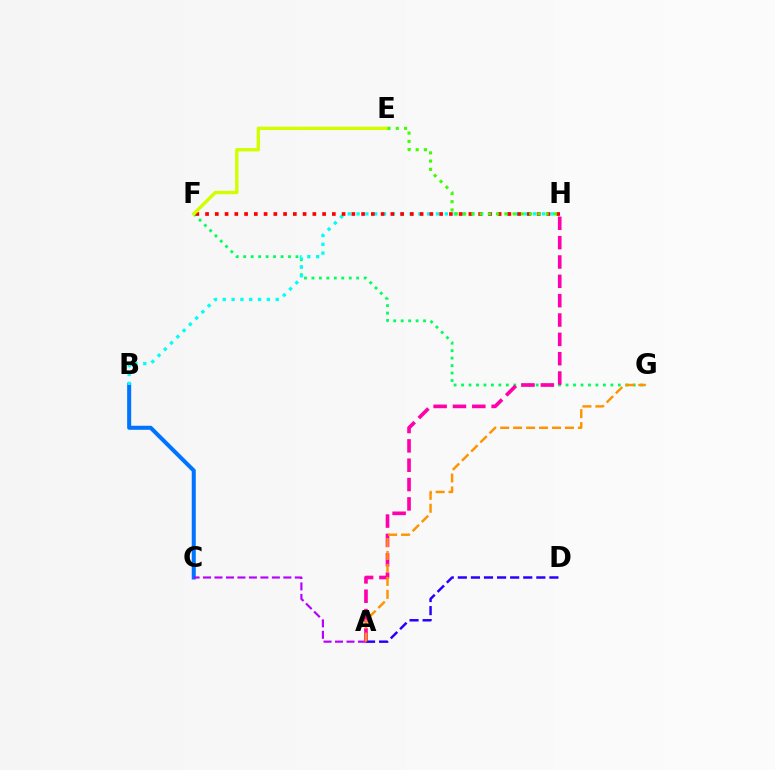{('B', 'C'): [{'color': '#0074ff', 'line_style': 'solid', 'thickness': 2.9}], ('F', 'G'): [{'color': '#00ff5c', 'line_style': 'dotted', 'thickness': 2.03}], ('B', 'H'): [{'color': '#00fff6', 'line_style': 'dotted', 'thickness': 2.4}], ('A', 'C'): [{'color': '#b900ff', 'line_style': 'dashed', 'thickness': 1.56}], ('F', 'H'): [{'color': '#ff0000', 'line_style': 'dotted', 'thickness': 2.65}], ('A', 'H'): [{'color': '#ff00ac', 'line_style': 'dashed', 'thickness': 2.63}], ('A', 'D'): [{'color': '#2500ff', 'line_style': 'dashed', 'thickness': 1.78}], ('E', 'F'): [{'color': '#d1ff00', 'line_style': 'solid', 'thickness': 2.43}], ('A', 'G'): [{'color': '#ff9400', 'line_style': 'dashed', 'thickness': 1.76}], ('E', 'H'): [{'color': '#3dff00', 'line_style': 'dotted', 'thickness': 2.24}]}